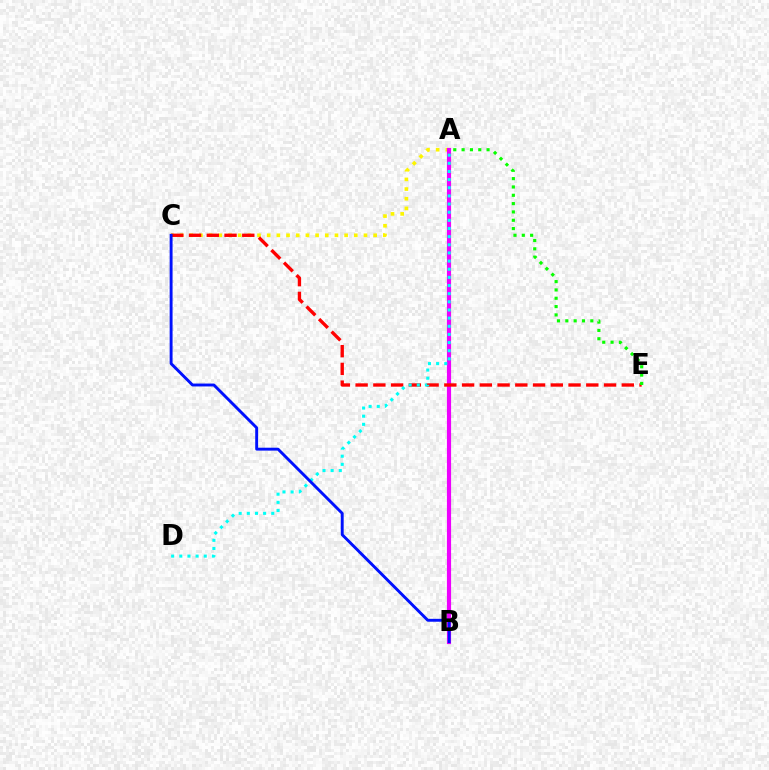{('A', 'C'): [{'color': '#fcf500', 'line_style': 'dotted', 'thickness': 2.63}], ('A', 'B'): [{'color': '#ee00ff', 'line_style': 'solid', 'thickness': 3.0}], ('C', 'E'): [{'color': '#ff0000', 'line_style': 'dashed', 'thickness': 2.41}], ('A', 'E'): [{'color': '#08ff00', 'line_style': 'dotted', 'thickness': 2.26}], ('A', 'D'): [{'color': '#00fff6', 'line_style': 'dotted', 'thickness': 2.21}], ('B', 'C'): [{'color': '#0010ff', 'line_style': 'solid', 'thickness': 2.09}]}